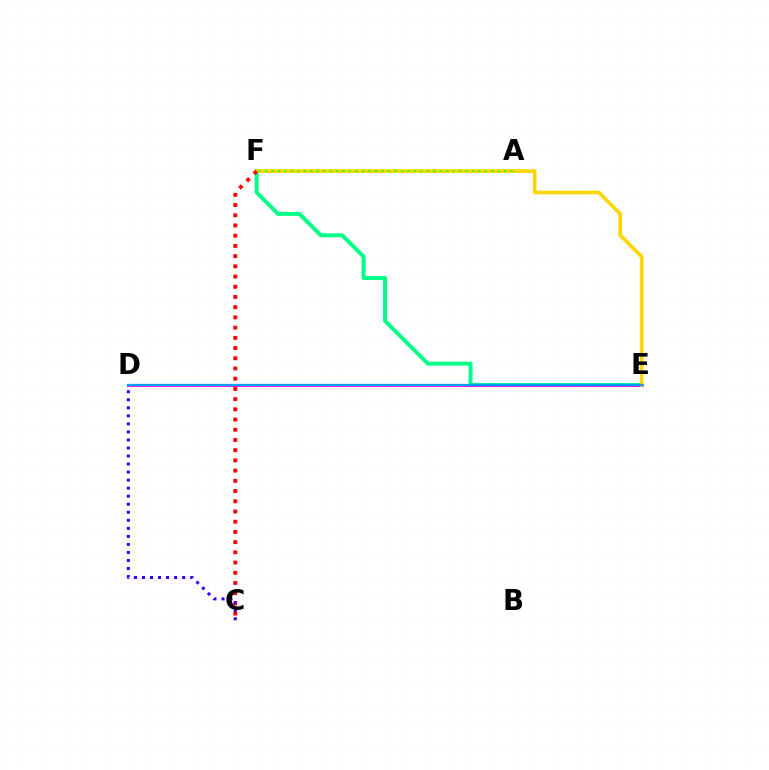{('E', 'F'): [{'color': '#00ff86', 'line_style': 'solid', 'thickness': 2.86}, {'color': '#ffd500', 'line_style': 'solid', 'thickness': 2.62}], ('D', 'E'): [{'color': '#ff00ed', 'line_style': 'solid', 'thickness': 2.05}, {'color': '#009eff', 'line_style': 'solid', 'thickness': 1.63}], ('C', 'F'): [{'color': '#ff0000', 'line_style': 'dotted', 'thickness': 2.78}], ('A', 'F'): [{'color': '#4fff00', 'line_style': 'dotted', 'thickness': 1.76}], ('C', 'D'): [{'color': '#3700ff', 'line_style': 'dotted', 'thickness': 2.18}]}